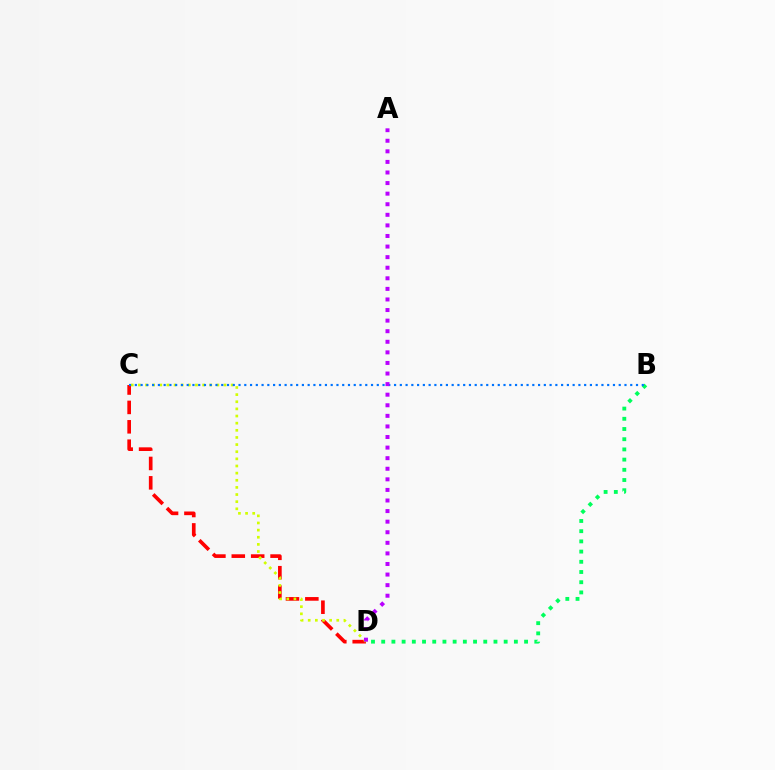{('C', 'D'): [{'color': '#ff0000', 'line_style': 'dashed', 'thickness': 2.63}, {'color': '#d1ff00', 'line_style': 'dotted', 'thickness': 1.94}], ('B', 'D'): [{'color': '#00ff5c', 'line_style': 'dotted', 'thickness': 2.77}], ('B', 'C'): [{'color': '#0074ff', 'line_style': 'dotted', 'thickness': 1.57}], ('A', 'D'): [{'color': '#b900ff', 'line_style': 'dotted', 'thickness': 2.87}]}